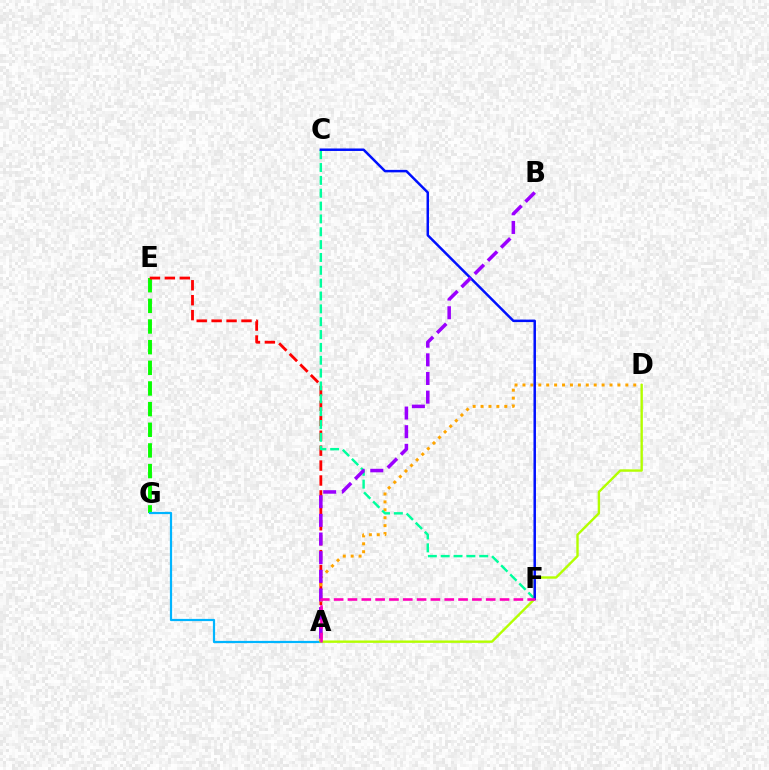{('E', 'G'): [{'color': '#08ff00', 'line_style': 'dashed', 'thickness': 2.81}], ('A', 'G'): [{'color': '#00b5ff', 'line_style': 'solid', 'thickness': 1.59}], ('A', 'E'): [{'color': '#ff0000', 'line_style': 'dashed', 'thickness': 2.03}], ('A', 'D'): [{'color': '#ffa500', 'line_style': 'dotted', 'thickness': 2.15}, {'color': '#b3ff00', 'line_style': 'solid', 'thickness': 1.72}], ('C', 'F'): [{'color': '#00ff9d', 'line_style': 'dashed', 'thickness': 1.75}, {'color': '#0010ff', 'line_style': 'solid', 'thickness': 1.79}], ('A', 'B'): [{'color': '#9b00ff', 'line_style': 'dashed', 'thickness': 2.53}], ('A', 'F'): [{'color': '#ff00bd', 'line_style': 'dashed', 'thickness': 1.88}]}